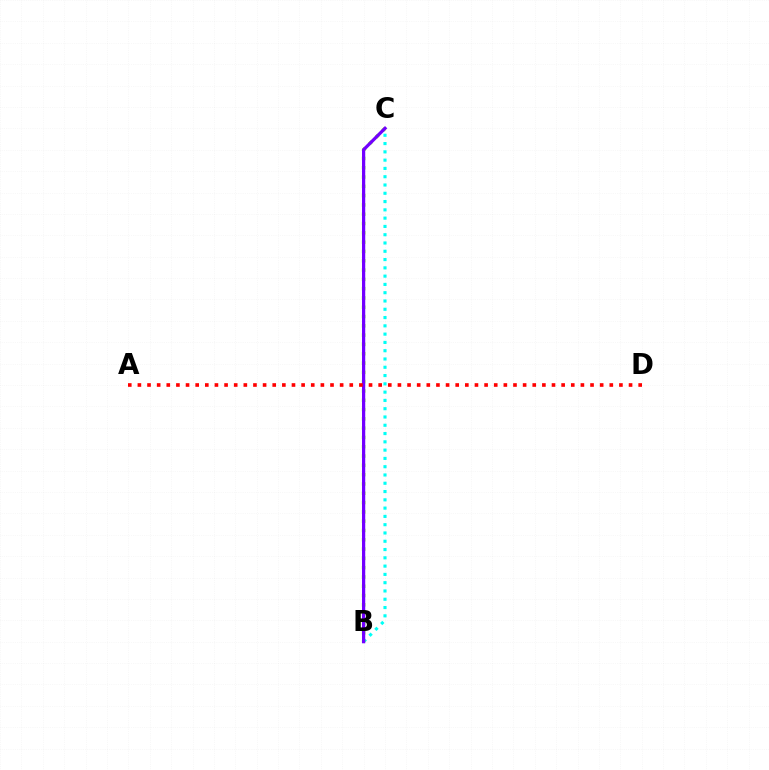{('B', 'C'): [{'color': '#00fff6', 'line_style': 'dotted', 'thickness': 2.25}, {'color': '#84ff00', 'line_style': 'dotted', 'thickness': 2.53}, {'color': '#7200ff', 'line_style': 'solid', 'thickness': 2.33}], ('A', 'D'): [{'color': '#ff0000', 'line_style': 'dotted', 'thickness': 2.62}]}